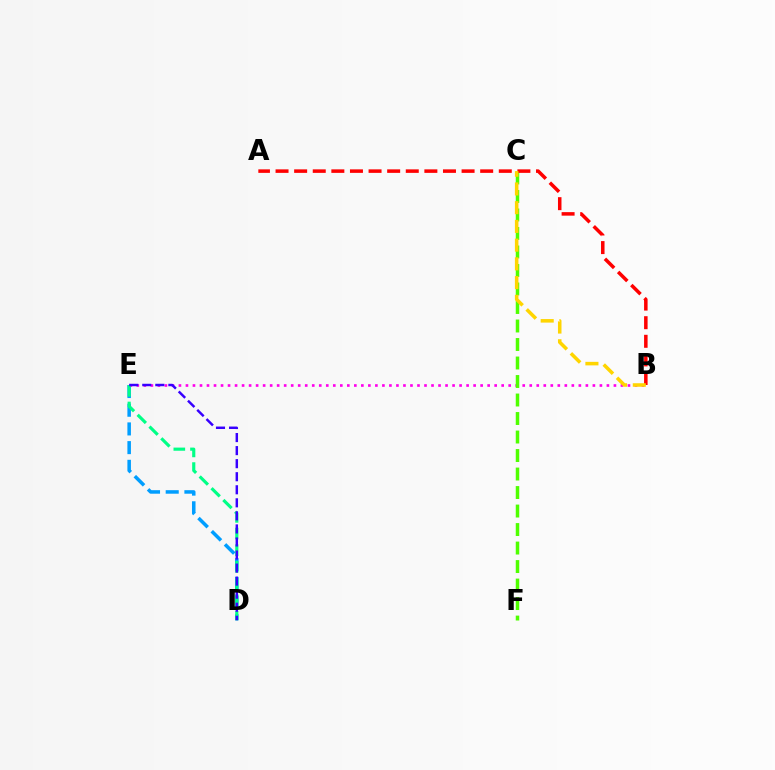{('D', 'E'): [{'color': '#009eff', 'line_style': 'dashed', 'thickness': 2.54}, {'color': '#00ff86', 'line_style': 'dashed', 'thickness': 2.26}, {'color': '#3700ff', 'line_style': 'dashed', 'thickness': 1.77}], ('B', 'E'): [{'color': '#ff00ed', 'line_style': 'dotted', 'thickness': 1.91}], ('C', 'F'): [{'color': '#4fff00', 'line_style': 'dashed', 'thickness': 2.51}], ('A', 'B'): [{'color': '#ff0000', 'line_style': 'dashed', 'thickness': 2.53}], ('B', 'C'): [{'color': '#ffd500', 'line_style': 'dashed', 'thickness': 2.54}]}